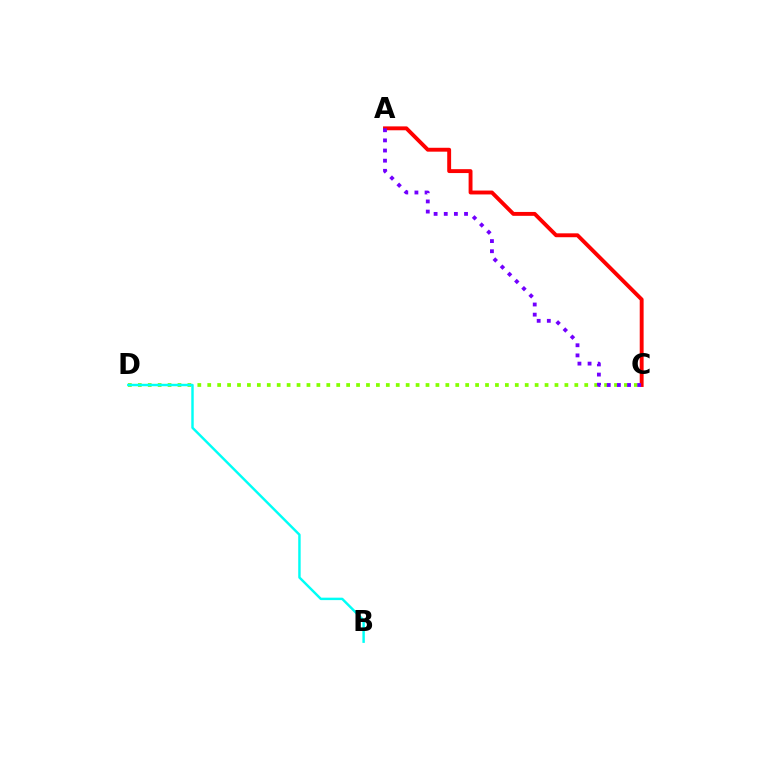{('A', 'C'): [{'color': '#ff0000', 'line_style': 'solid', 'thickness': 2.8}, {'color': '#7200ff', 'line_style': 'dotted', 'thickness': 2.76}], ('C', 'D'): [{'color': '#84ff00', 'line_style': 'dotted', 'thickness': 2.7}], ('B', 'D'): [{'color': '#00fff6', 'line_style': 'solid', 'thickness': 1.76}]}